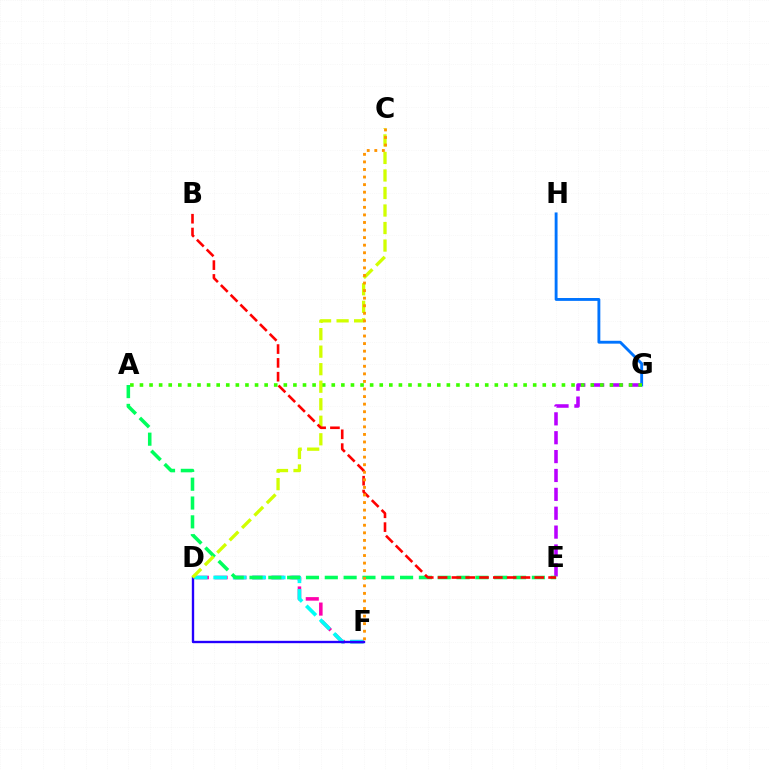{('G', 'H'): [{'color': '#0074ff', 'line_style': 'solid', 'thickness': 2.06}], ('D', 'F'): [{'color': '#ff00ac', 'line_style': 'dashed', 'thickness': 2.55}, {'color': '#00fff6', 'line_style': 'dashed', 'thickness': 2.65}, {'color': '#2500ff', 'line_style': 'solid', 'thickness': 1.7}], ('E', 'G'): [{'color': '#b900ff', 'line_style': 'dashed', 'thickness': 2.56}], ('A', 'G'): [{'color': '#3dff00', 'line_style': 'dotted', 'thickness': 2.61}], ('A', 'E'): [{'color': '#00ff5c', 'line_style': 'dashed', 'thickness': 2.56}], ('C', 'D'): [{'color': '#d1ff00', 'line_style': 'dashed', 'thickness': 2.38}], ('B', 'E'): [{'color': '#ff0000', 'line_style': 'dashed', 'thickness': 1.88}], ('C', 'F'): [{'color': '#ff9400', 'line_style': 'dotted', 'thickness': 2.06}]}